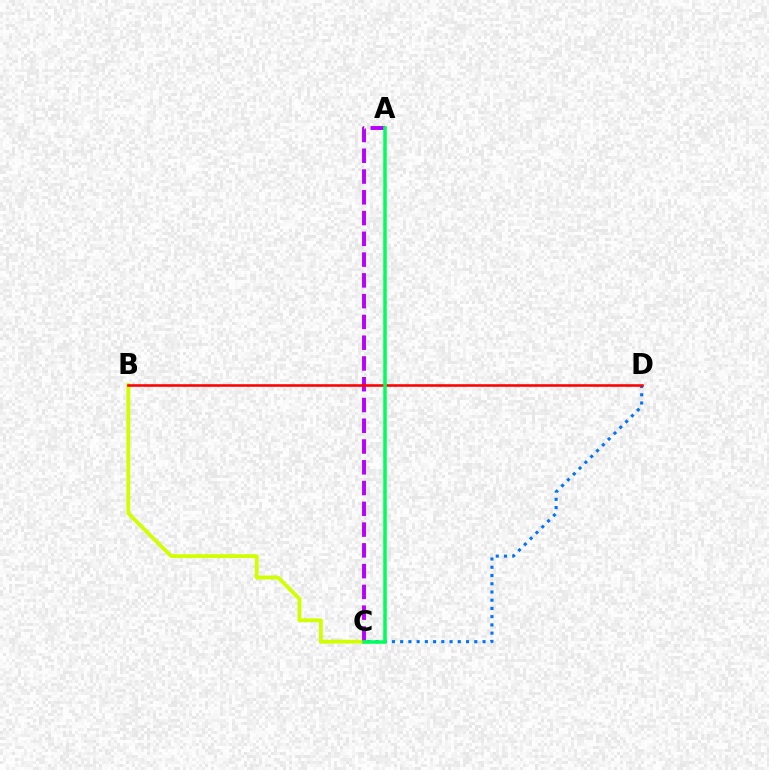{('C', 'D'): [{'color': '#0074ff', 'line_style': 'dotted', 'thickness': 2.24}], ('B', 'C'): [{'color': '#d1ff00', 'line_style': 'solid', 'thickness': 2.74}], ('A', 'C'): [{'color': '#b900ff', 'line_style': 'dashed', 'thickness': 2.82}, {'color': '#00ff5c', 'line_style': 'solid', 'thickness': 2.52}], ('B', 'D'): [{'color': '#ff0000', 'line_style': 'solid', 'thickness': 1.85}]}